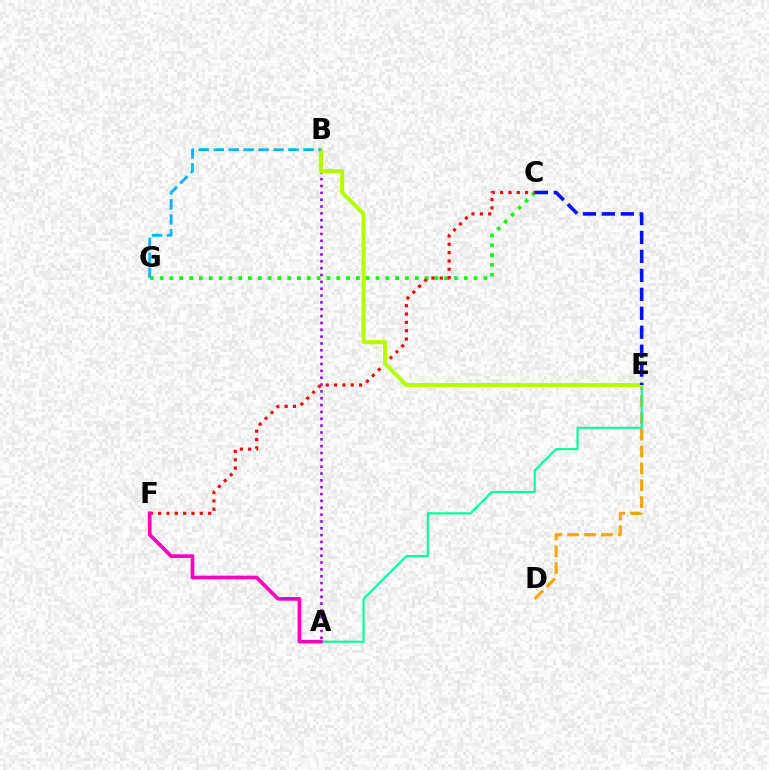{('A', 'B'): [{'color': '#9b00ff', 'line_style': 'dotted', 'thickness': 1.86}], ('D', 'E'): [{'color': '#ffa500', 'line_style': 'dashed', 'thickness': 2.29}], ('A', 'E'): [{'color': '#00ff9d', 'line_style': 'solid', 'thickness': 1.55}], ('C', 'G'): [{'color': '#08ff00', 'line_style': 'dotted', 'thickness': 2.67}], ('C', 'F'): [{'color': '#ff0000', 'line_style': 'dotted', 'thickness': 2.26}], ('B', 'E'): [{'color': '#b3ff00', 'line_style': 'solid', 'thickness': 2.9}], ('C', 'E'): [{'color': '#0010ff', 'line_style': 'dashed', 'thickness': 2.58}], ('A', 'F'): [{'color': '#ff00bd', 'line_style': 'solid', 'thickness': 2.63}], ('B', 'G'): [{'color': '#00b5ff', 'line_style': 'dashed', 'thickness': 2.03}]}